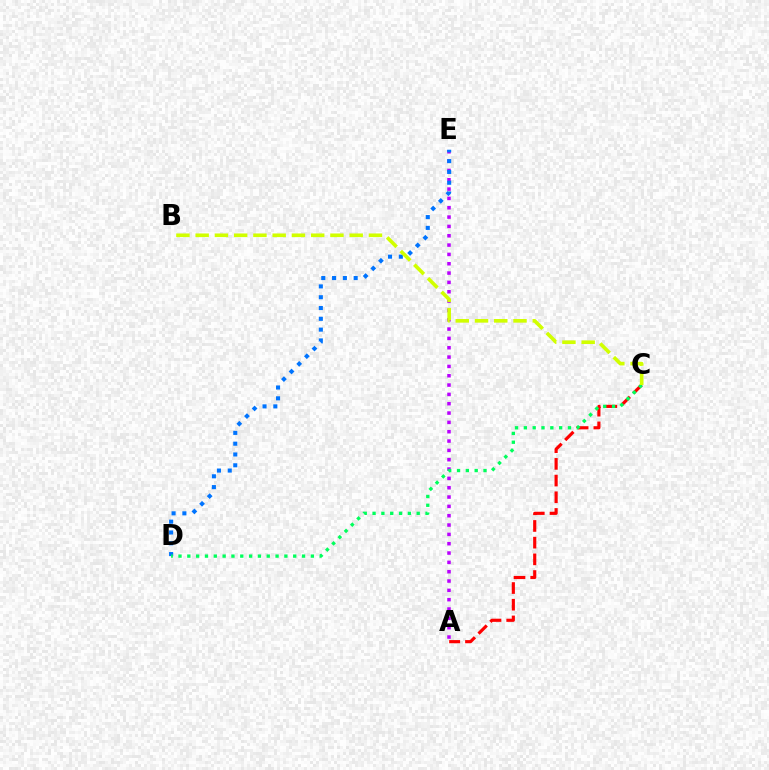{('A', 'C'): [{'color': '#ff0000', 'line_style': 'dashed', 'thickness': 2.27}], ('A', 'E'): [{'color': '#b900ff', 'line_style': 'dotted', 'thickness': 2.54}], ('D', 'E'): [{'color': '#0074ff', 'line_style': 'dotted', 'thickness': 2.93}], ('C', 'D'): [{'color': '#00ff5c', 'line_style': 'dotted', 'thickness': 2.4}], ('B', 'C'): [{'color': '#d1ff00', 'line_style': 'dashed', 'thickness': 2.62}]}